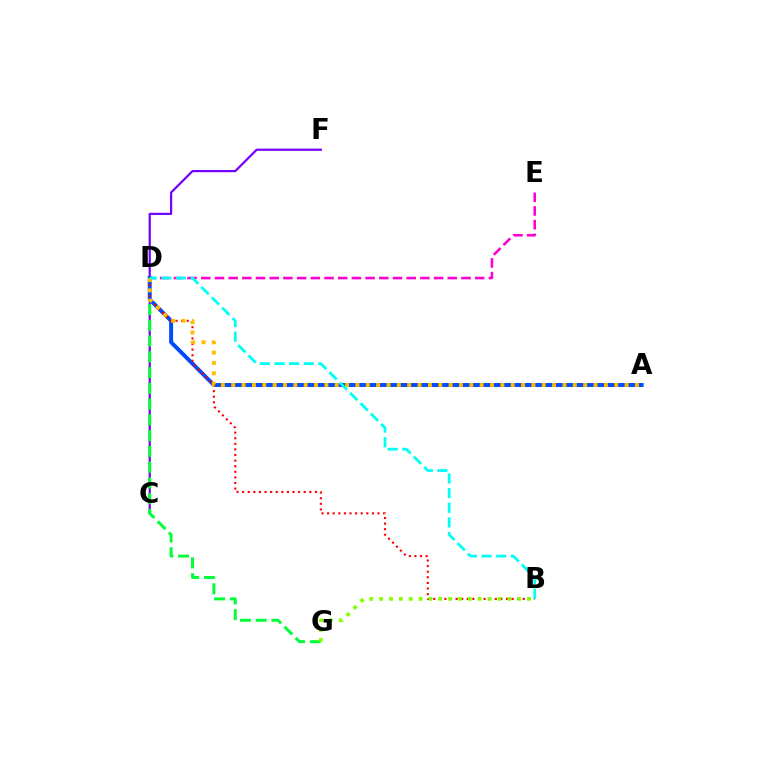{('C', 'F'): [{'color': '#7200ff', 'line_style': 'solid', 'thickness': 1.58}], ('D', 'E'): [{'color': '#ff00cf', 'line_style': 'dashed', 'thickness': 1.86}], ('D', 'G'): [{'color': '#00ff39', 'line_style': 'dashed', 'thickness': 2.14}], ('A', 'D'): [{'color': '#004bff', 'line_style': 'solid', 'thickness': 2.83}, {'color': '#ffbd00', 'line_style': 'dotted', 'thickness': 2.81}], ('B', 'D'): [{'color': '#ff0000', 'line_style': 'dotted', 'thickness': 1.52}, {'color': '#00fff6', 'line_style': 'dashed', 'thickness': 1.99}], ('B', 'G'): [{'color': '#84ff00', 'line_style': 'dotted', 'thickness': 2.68}]}